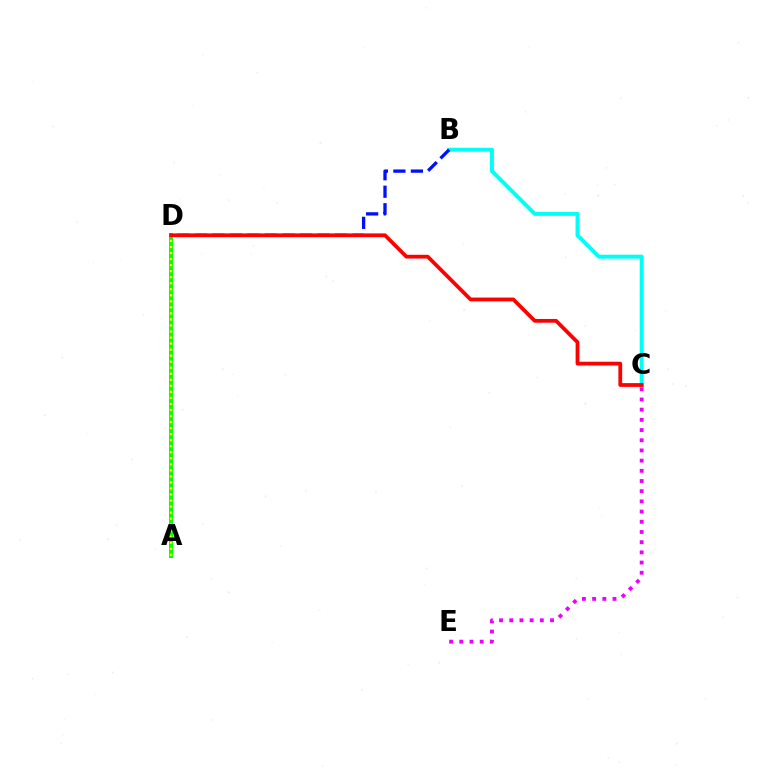{('A', 'D'): [{'color': '#08ff00', 'line_style': 'solid', 'thickness': 2.87}, {'color': '#fcf500', 'line_style': 'dotted', 'thickness': 1.64}], ('B', 'C'): [{'color': '#00fff6', 'line_style': 'solid', 'thickness': 2.85}], ('C', 'E'): [{'color': '#ee00ff', 'line_style': 'dotted', 'thickness': 2.77}], ('B', 'D'): [{'color': '#0010ff', 'line_style': 'dashed', 'thickness': 2.38}], ('C', 'D'): [{'color': '#ff0000', 'line_style': 'solid', 'thickness': 2.71}]}